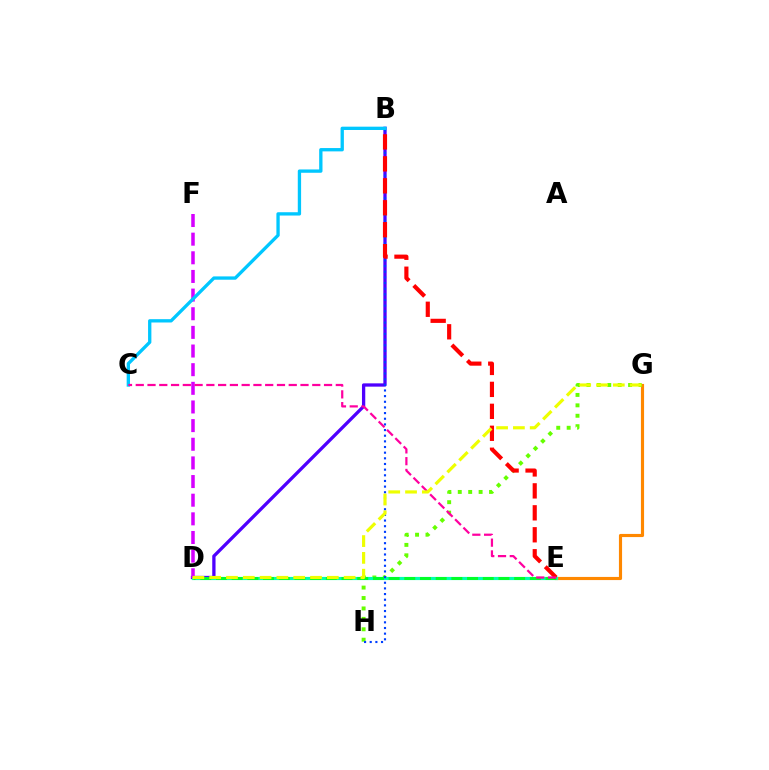{('B', 'D'): [{'color': '#4f00ff', 'line_style': 'solid', 'thickness': 2.37}], ('E', 'G'): [{'color': '#ff8800', 'line_style': 'solid', 'thickness': 2.26}], ('G', 'H'): [{'color': '#66ff00', 'line_style': 'dotted', 'thickness': 2.83}], ('D', 'E'): [{'color': '#00ffaf', 'line_style': 'solid', 'thickness': 2.28}, {'color': '#00ff27', 'line_style': 'dashed', 'thickness': 2.13}], ('B', 'H'): [{'color': '#003fff', 'line_style': 'dotted', 'thickness': 1.54}], ('D', 'F'): [{'color': '#d600ff', 'line_style': 'dashed', 'thickness': 2.53}], ('B', 'C'): [{'color': '#00c7ff', 'line_style': 'solid', 'thickness': 2.39}], ('B', 'E'): [{'color': '#ff0000', 'line_style': 'dashed', 'thickness': 2.98}], ('C', 'E'): [{'color': '#ff00a0', 'line_style': 'dashed', 'thickness': 1.6}], ('D', 'G'): [{'color': '#eeff00', 'line_style': 'dashed', 'thickness': 2.28}]}